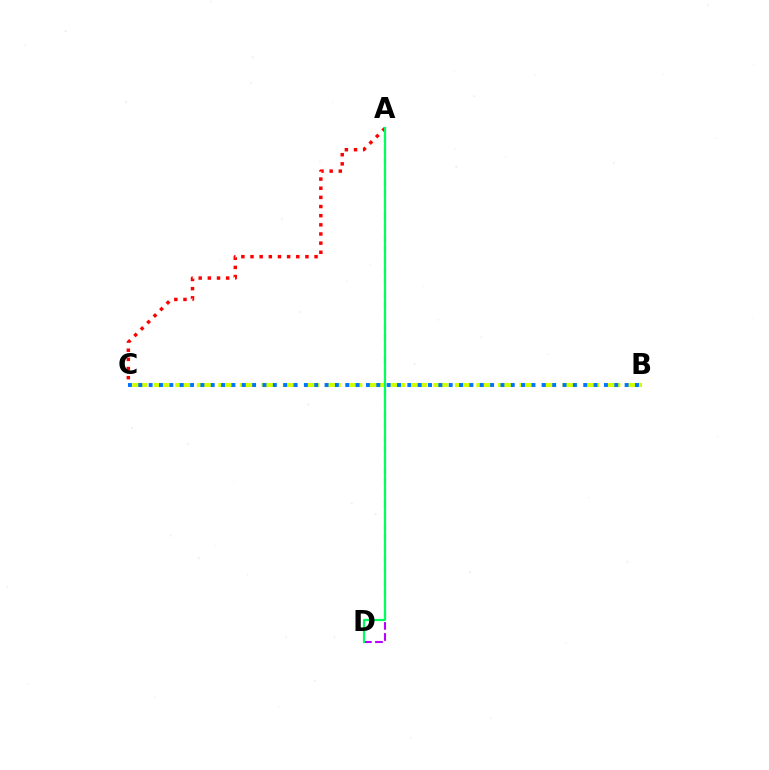{('B', 'C'): [{'color': '#d1ff00', 'line_style': 'dashed', 'thickness': 2.92}, {'color': '#0074ff', 'line_style': 'dotted', 'thickness': 2.81}], ('A', 'C'): [{'color': '#ff0000', 'line_style': 'dotted', 'thickness': 2.49}], ('A', 'D'): [{'color': '#b900ff', 'line_style': 'dashed', 'thickness': 1.5}, {'color': '#00ff5c', 'line_style': 'solid', 'thickness': 1.6}]}